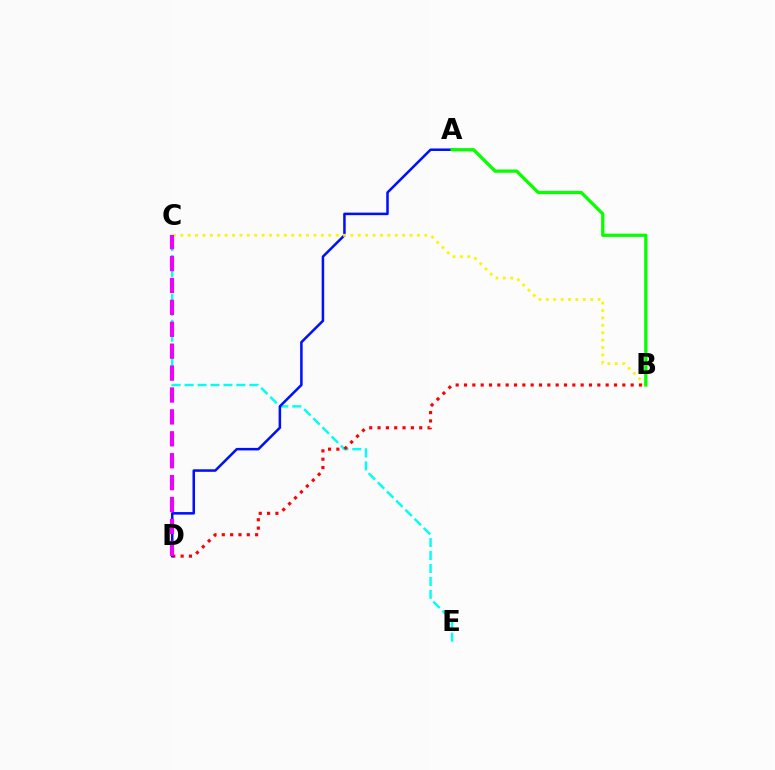{('C', 'E'): [{'color': '#00fff6', 'line_style': 'dashed', 'thickness': 1.76}], ('B', 'D'): [{'color': '#ff0000', 'line_style': 'dotted', 'thickness': 2.26}], ('A', 'D'): [{'color': '#0010ff', 'line_style': 'solid', 'thickness': 1.82}], ('B', 'C'): [{'color': '#fcf500', 'line_style': 'dotted', 'thickness': 2.01}], ('C', 'D'): [{'color': '#ee00ff', 'line_style': 'dashed', 'thickness': 2.98}], ('A', 'B'): [{'color': '#08ff00', 'line_style': 'solid', 'thickness': 2.36}]}